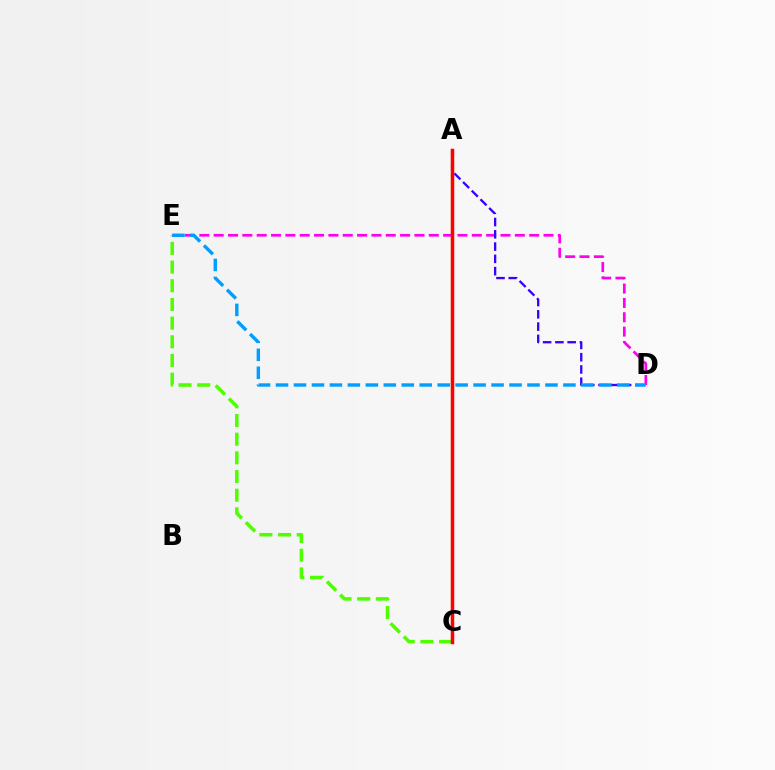{('A', 'C'): [{'color': '#ffd500', 'line_style': 'solid', 'thickness': 1.54}, {'color': '#00ff86', 'line_style': 'dotted', 'thickness': 1.88}, {'color': '#ff0000', 'line_style': 'solid', 'thickness': 2.52}], ('D', 'E'): [{'color': '#ff00ed', 'line_style': 'dashed', 'thickness': 1.95}, {'color': '#009eff', 'line_style': 'dashed', 'thickness': 2.44}], ('A', 'D'): [{'color': '#3700ff', 'line_style': 'dashed', 'thickness': 1.67}], ('C', 'E'): [{'color': '#4fff00', 'line_style': 'dashed', 'thickness': 2.54}]}